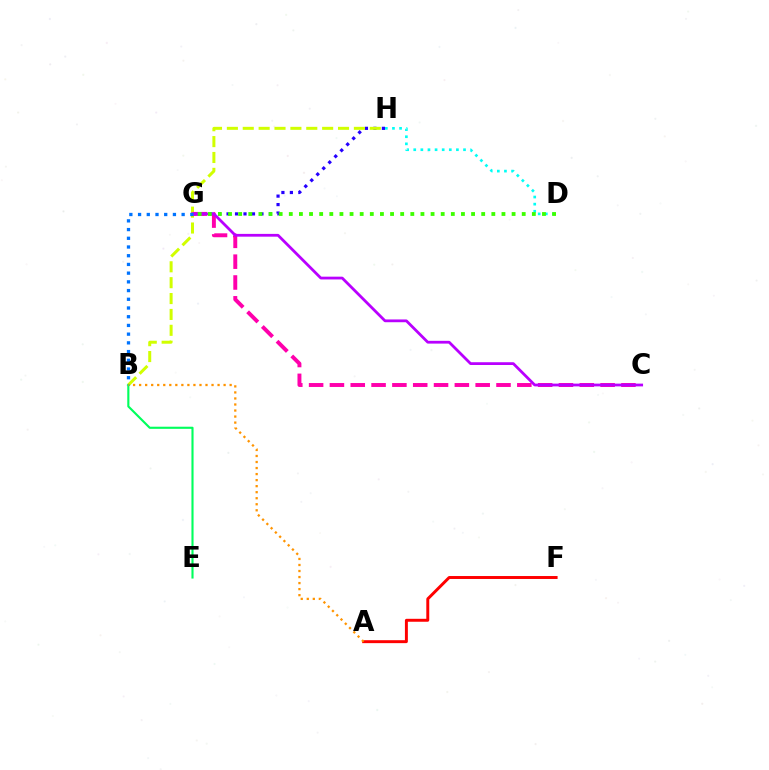{('G', 'H'): [{'color': '#2500ff', 'line_style': 'dotted', 'thickness': 2.3}], ('A', 'F'): [{'color': '#ff0000', 'line_style': 'solid', 'thickness': 2.12}], ('B', 'H'): [{'color': '#d1ff00', 'line_style': 'dashed', 'thickness': 2.16}], ('C', 'G'): [{'color': '#ff00ac', 'line_style': 'dashed', 'thickness': 2.83}, {'color': '#b900ff', 'line_style': 'solid', 'thickness': 2.0}], ('B', 'G'): [{'color': '#0074ff', 'line_style': 'dotted', 'thickness': 2.37}], ('B', 'E'): [{'color': '#00ff5c', 'line_style': 'solid', 'thickness': 1.53}], ('D', 'H'): [{'color': '#00fff6', 'line_style': 'dotted', 'thickness': 1.93}], ('A', 'B'): [{'color': '#ff9400', 'line_style': 'dotted', 'thickness': 1.64}], ('D', 'G'): [{'color': '#3dff00', 'line_style': 'dotted', 'thickness': 2.75}]}